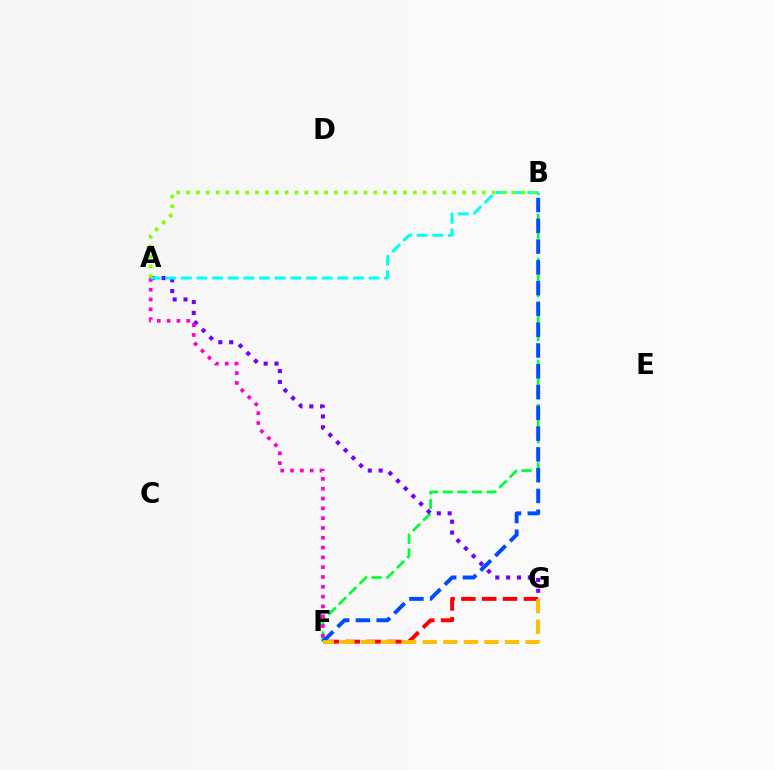{('F', 'G'): [{'color': '#ff0000', 'line_style': 'dashed', 'thickness': 2.83}, {'color': '#ffbd00', 'line_style': 'dashed', 'thickness': 2.8}], ('B', 'F'): [{'color': '#00ff39', 'line_style': 'dashed', 'thickness': 1.99}, {'color': '#004bff', 'line_style': 'dashed', 'thickness': 2.82}], ('A', 'G'): [{'color': '#7200ff', 'line_style': 'dotted', 'thickness': 2.94}], ('A', 'F'): [{'color': '#ff00cf', 'line_style': 'dotted', 'thickness': 2.67}], ('A', 'B'): [{'color': '#00fff6', 'line_style': 'dashed', 'thickness': 2.13}, {'color': '#84ff00', 'line_style': 'dotted', 'thickness': 2.68}]}